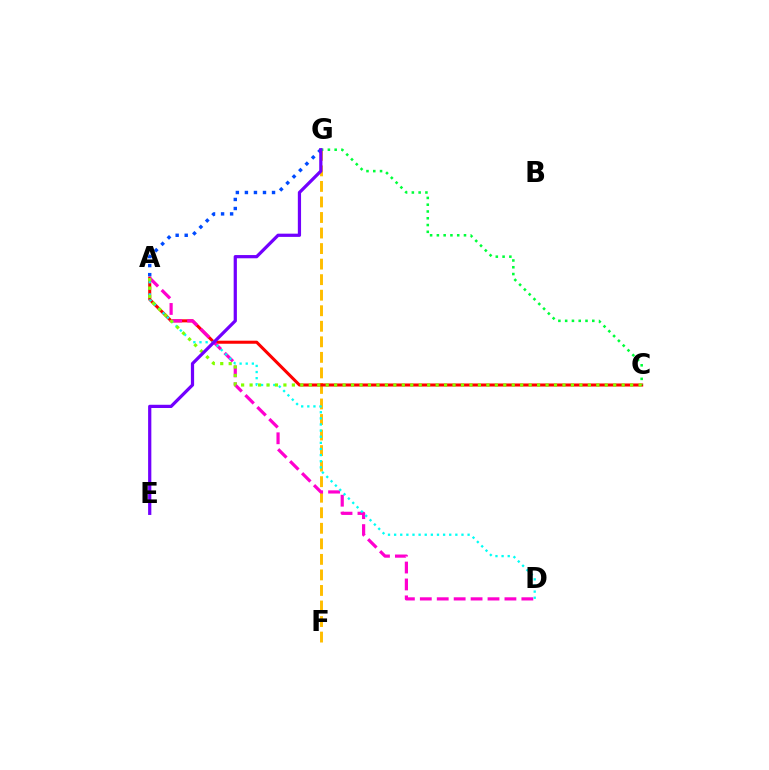{('F', 'G'): [{'color': '#ffbd00', 'line_style': 'dashed', 'thickness': 2.11}], ('A', 'C'): [{'color': '#ff0000', 'line_style': 'solid', 'thickness': 2.2}, {'color': '#84ff00', 'line_style': 'dotted', 'thickness': 2.3}], ('A', 'G'): [{'color': '#004bff', 'line_style': 'dotted', 'thickness': 2.46}], ('A', 'D'): [{'color': '#ff00cf', 'line_style': 'dashed', 'thickness': 2.3}, {'color': '#00fff6', 'line_style': 'dotted', 'thickness': 1.66}], ('C', 'G'): [{'color': '#00ff39', 'line_style': 'dotted', 'thickness': 1.84}], ('E', 'G'): [{'color': '#7200ff', 'line_style': 'solid', 'thickness': 2.32}]}